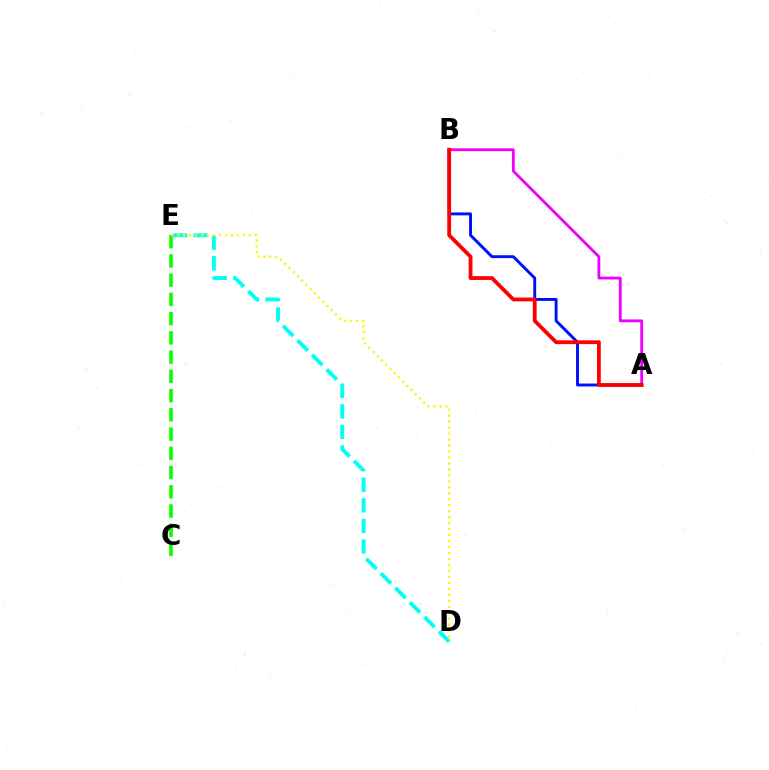{('D', 'E'): [{'color': '#00fff6', 'line_style': 'dashed', 'thickness': 2.79}, {'color': '#fcf500', 'line_style': 'dotted', 'thickness': 1.62}], ('A', 'B'): [{'color': '#0010ff', 'line_style': 'solid', 'thickness': 2.1}, {'color': '#ee00ff', 'line_style': 'solid', 'thickness': 2.02}, {'color': '#ff0000', 'line_style': 'solid', 'thickness': 2.73}], ('C', 'E'): [{'color': '#08ff00', 'line_style': 'dashed', 'thickness': 2.61}]}